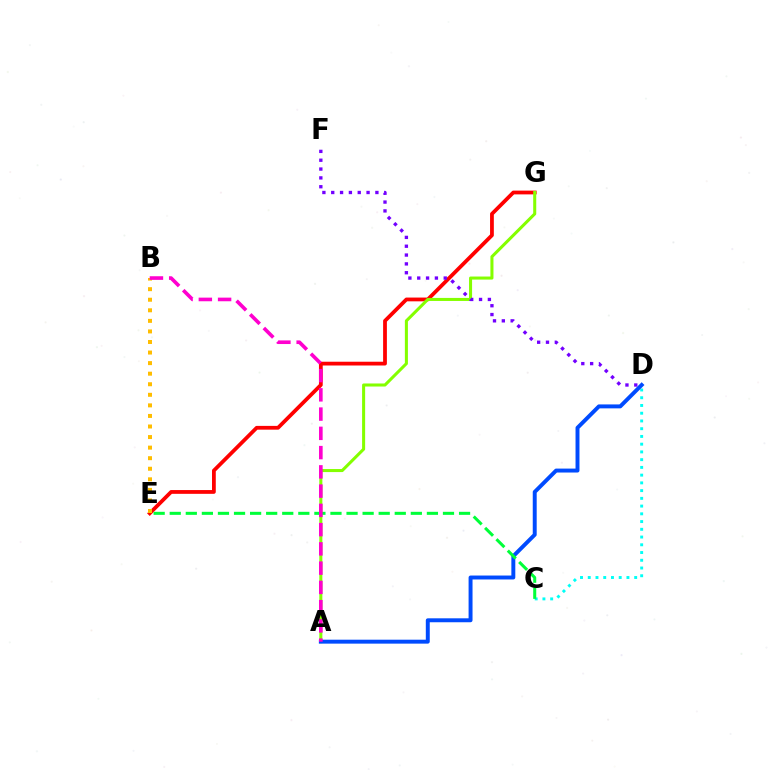{('E', 'G'): [{'color': '#ff0000', 'line_style': 'solid', 'thickness': 2.72}], ('B', 'E'): [{'color': '#ffbd00', 'line_style': 'dotted', 'thickness': 2.87}], ('A', 'G'): [{'color': '#84ff00', 'line_style': 'solid', 'thickness': 2.19}], ('C', 'D'): [{'color': '#00fff6', 'line_style': 'dotted', 'thickness': 2.1}], ('A', 'D'): [{'color': '#004bff', 'line_style': 'solid', 'thickness': 2.84}], ('C', 'E'): [{'color': '#00ff39', 'line_style': 'dashed', 'thickness': 2.18}], ('D', 'F'): [{'color': '#7200ff', 'line_style': 'dotted', 'thickness': 2.4}], ('A', 'B'): [{'color': '#ff00cf', 'line_style': 'dashed', 'thickness': 2.62}]}